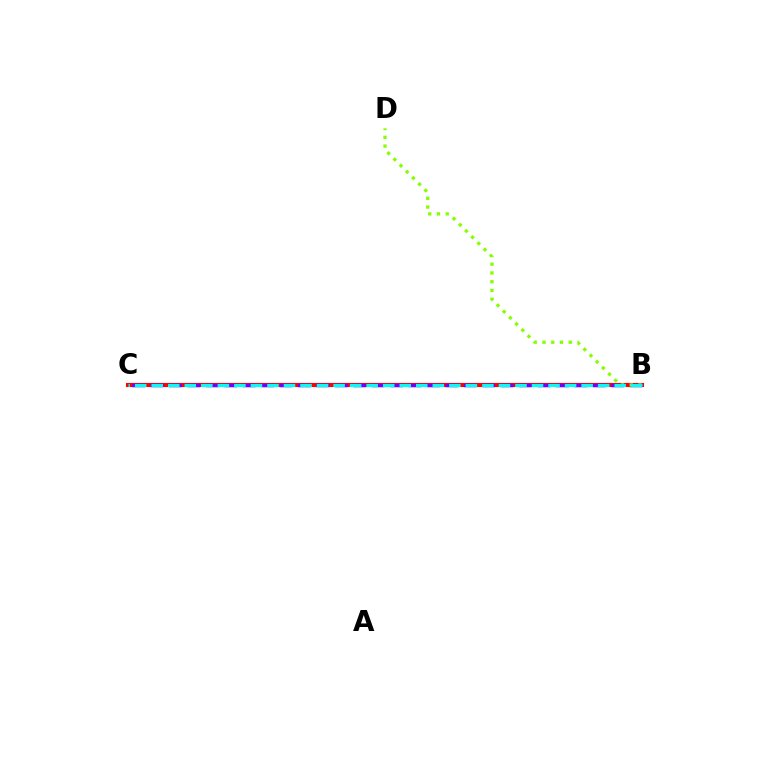{('B', 'C'): [{'color': '#ff0000', 'line_style': 'solid', 'thickness': 2.97}, {'color': '#7200ff', 'line_style': 'dashed', 'thickness': 2.5}, {'color': '#00fff6', 'line_style': 'dashed', 'thickness': 2.25}], ('B', 'D'): [{'color': '#84ff00', 'line_style': 'dotted', 'thickness': 2.38}]}